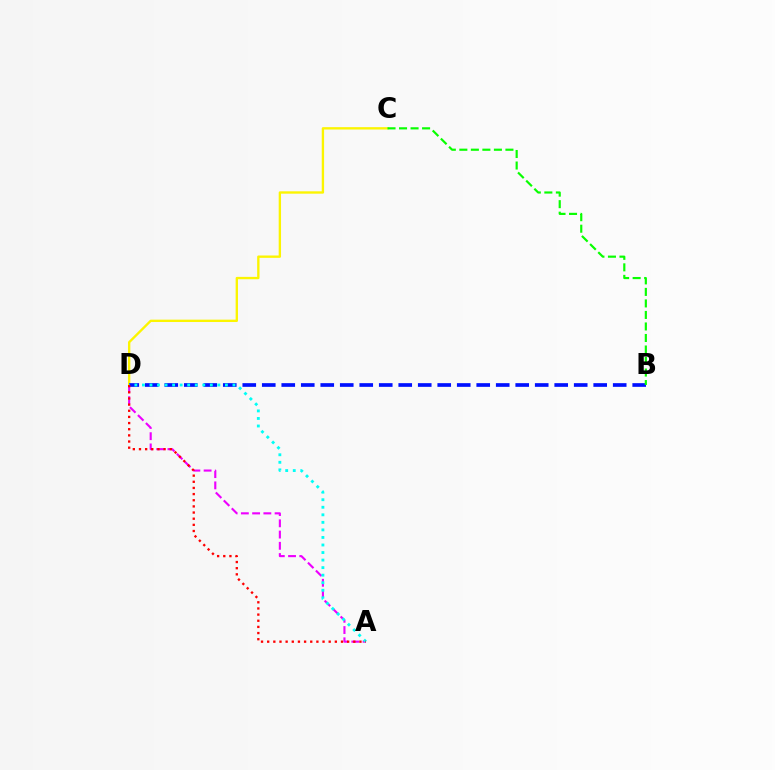{('A', 'D'): [{'color': '#ee00ff', 'line_style': 'dashed', 'thickness': 1.53}, {'color': '#00fff6', 'line_style': 'dotted', 'thickness': 2.05}, {'color': '#ff0000', 'line_style': 'dotted', 'thickness': 1.67}], ('C', 'D'): [{'color': '#fcf500', 'line_style': 'solid', 'thickness': 1.7}], ('B', 'D'): [{'color': '#0010ff', 'line_style': 'dashed', 'thickness': 2.65}], ('B', 'C'): [{'color': '#08ff00', 'line_style': 'dashed', 'thickness': 1.57}]}